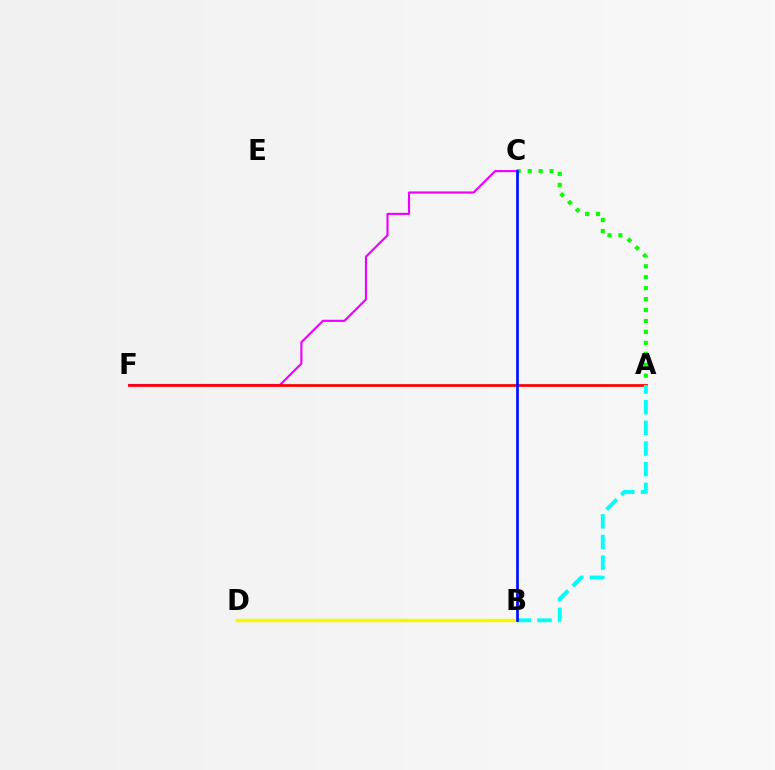{('B', 'D'): [{'color': '#fcf500', 'line_style': 'solid', 'thickness': 2.51}], ('A', 'C'): [{'color': '#08ff00', 'line_style': 'dotted', 'thickness': 2.97}], ('C', 'F'): [{'color': '#ee00ff', 'line_style': 'solid', 'thickness': 1.53}], ('A', 'F'): [{'color': '#ff0000', 'line_style': 'solid', 'thickness': 1.95}], ('A', 'B'): [{'color': '#00fff6', 'line_style': 'dashed', 'thickness': 2.81}], ('B', 'C'): [{'color': '#0010ff', 'line_style': 'solid', 'thickness': 1.95}]}